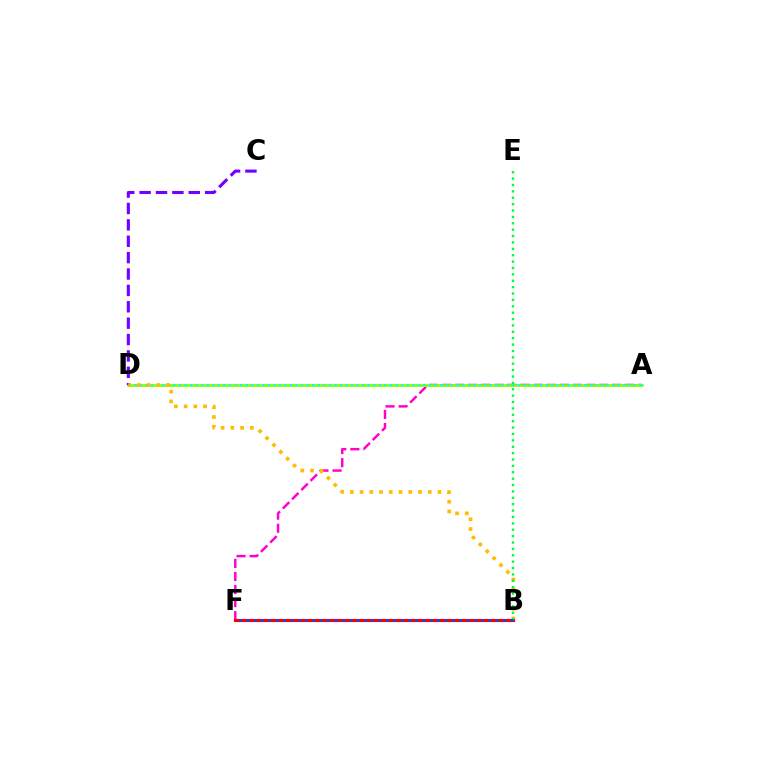{('A', 'F'): [{'color': '#ff00cf', 'line_style': 'dashed', 'thickness': 1.78}], ('A', 'D'): [{'color': '#84ff00', 'line_style': 'solid', 'thickness': 1.94}, {'color': '#00fff6', 'line_style': 'dotted', 'thickness': 1.51}], ('C', 'D'): [{'color': '#7200ff', 'line_style': 'dashed', 'thickness': 2.23}], ('B', 'D'): [{'color': '#ffbd00', 'line_style': 'dotted', 'thickness': 2.65}], ('B', 'F'): [{'color': '#ff0000', 'line_style': 'solid', 'thickness': 2.26}, {'color': '#004bff', 'line_style': 'dotted', 'thickness': 1.99}], ('B', 'E'): [{'color': '#00ff39', 'line_style': 'dotted', 'thickness': 1.73}]}